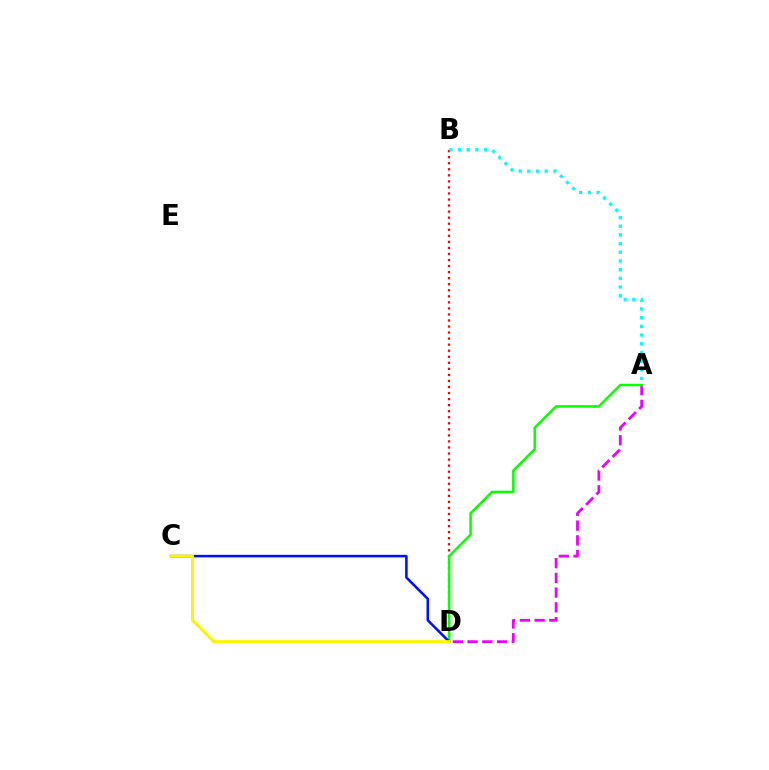{('B', 'D'): [{'color': '#ff0000', 'line_style': 'dotted', 'thickness': 1.64}], ('A', 'B'): [{'color': '#00fff6', 'line_style': 'dotted', 'thickness': 2.36}], ('A', 'D'): [{'color': '#ee00ff', 'line_style': 'dashed', 'thickness': 2.0}, {'color': '#08ff00', 'line_style': 'solid', 'thickness': 1.81}], ('C', 'D'): [{'color': '#0010ff', 'line_style': 'solid', 'thickness': 1.84}, {'color': '#fcf500', 'line_style': 'solid', 'thickness': 2.19}]}